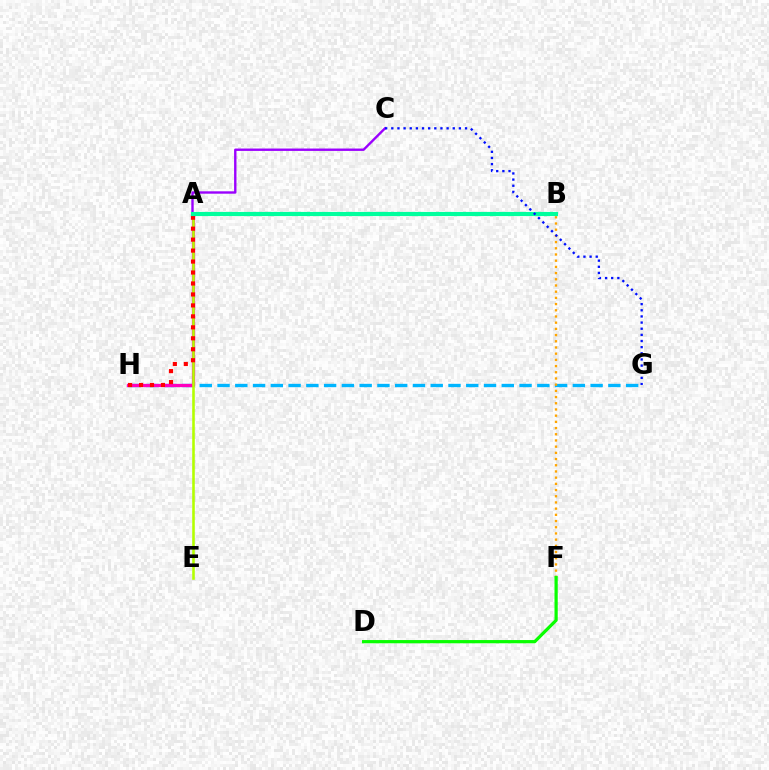{('G', 'H'): [{'color': '#00b5ff', 'line_style': 'dashed', 'thickness': 2.41}], ('A', 'H'): [{'color': '#ff00bd', 'line_style': 'solid', 'thickness': 2.35}, {'color': '#ff0000', 'line_style': 'dotted', 'thickness': 2.98}], ('A', 'E'): [{'color': '#b3ff00', 'line_style': 'solid', 'thickness': 1.86}], ('B', 'F'): [{'color': '#ffa500', 'line_style': 'dotted', 'thickness': 1.68}], ('A', 'C'): [{'color': '#9b00ff', 'line_style': 'solid', 'thickness': 1.72}], ('A', 'B'): [{'color': '#00ff9d', 'line_style': 'solid', 'thickness': 2.98}], ('D', 'F'): [{'color': '#08ff00', 'line_style': 'solid', 'thickness': 2.32}], ('C', 'G'): [{'color': '#0010ff', 'line_style': 'dotted', 'thickness': 1.67}]}